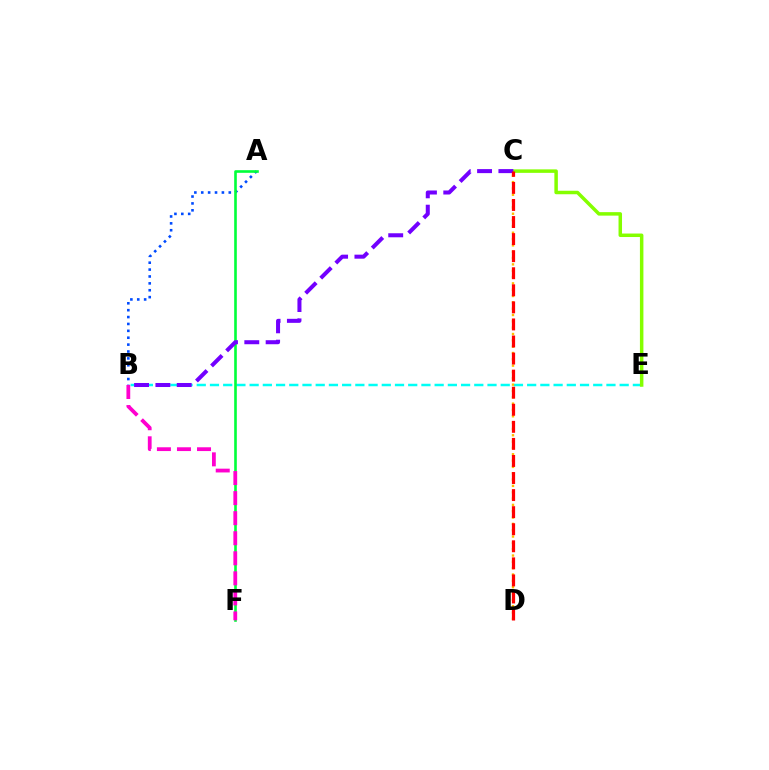{('B', 'E'): [{'color': '#00fff6', 'line_style': 'dashed', 'thickness': 1.8}], ('C', 'D'): [{'color': '#ffbd00', 'line_style': 'dotted', 'thickness': 1.72}, {'color': '#ff0000', 'line_style': 'dashed', 'thickness': 2.32}], ('C', 'E'): [{'color': '#84ff00', 'line_style': 'solid', 'thickness': 2.51}], ('A', 'B'): [{'color': '#004bff', 'line_style': 'dotted', 'thickness': 1.87}], ('A', 'F'): [{'color': '#00ff39', 'line_style': 'solid', 'thickness': 1.89}], ('B', 'C'): [{'color': '#7200ff', 'line_style': 'dashed', 'thickness': 2.9}], ('B', 'F'): [{'color': '#ff00cf', 'line_style': 'dashed', 'thickness': 2.72}]}